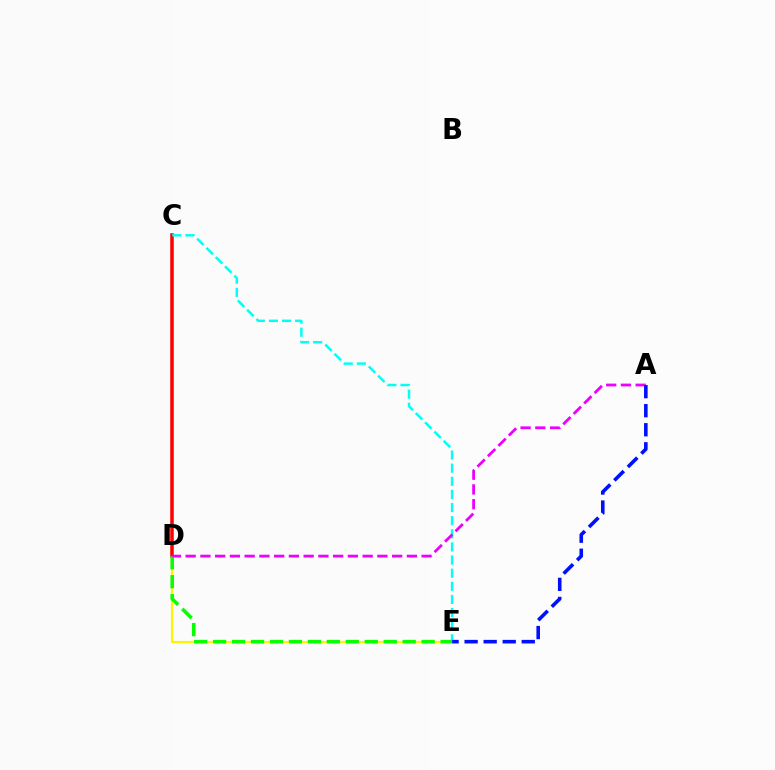{('D', 'E'): [{'color': '#fcf500', 'line_style': 'solid', 'thickness': 1.58}, {'color': '#08ff00', 'line_style': 'dashed', 'thickness': 2.58}], ('C', 'D'): [{'color': '#ff0000', 'line_style': 'solid', 'thickness': 2.54}], ('C', 'E'): [{'color': '#00fff6', 'line_style': 'dashed', 'thickness': 1.78}], ('A', 'D'): [{'color': '#ee00ff', 'line_style': 'dashed', 'thickness': 2.0}], ('A', 'E'): [{'color': '#0010ff', 'line_style': 'dashed', 'thickness': 2.59}]}